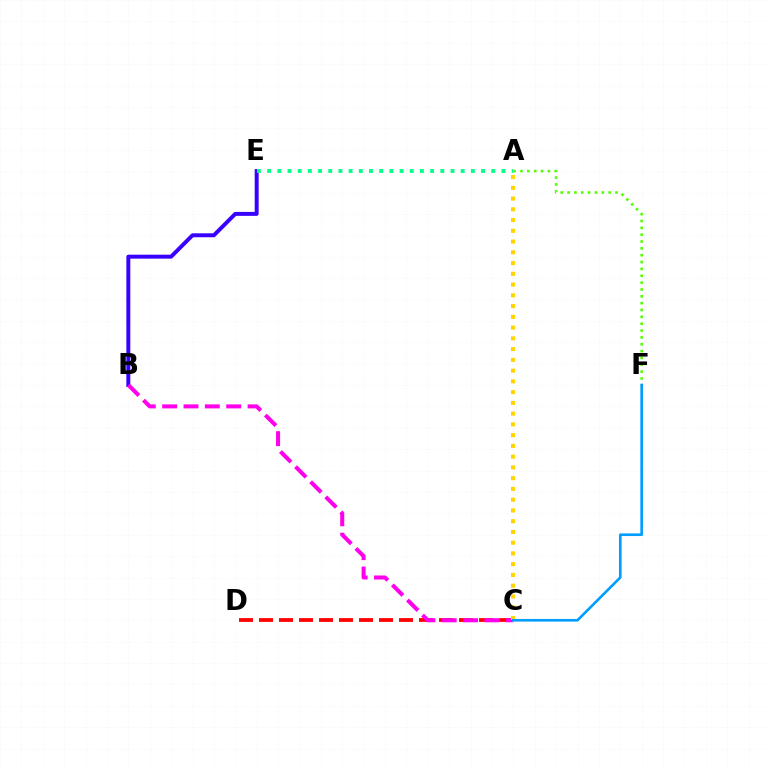{('C', 'D'): [{'color': '#ff0000', 'line_style': 'dashed', 'thickness': 2.72}], ('B', 'E'): [{'color': '#3700ff', 'line_style': 'solid', 'thickness': 2.85}], ('B', 'C'): [{'color': '#ff00ed', 'line_style': 'dashed', 'thickness': 2.9}], ('A', 'C'): [{'color': '#ffd500', 'line_style': 'dotted', 'thickness': 2.92}], ('A', 'F'): [{'color': '#4fff00', 'line_style': 'dotted', 'thickness': 1.86}], ('A', 'E'): [{'color': '#00ff86', 'line_style': 'dotted', 'thickness': 2.77}], ('C', 'F'): [{'color': '#009eff', 'line_style': 'solid', 'thickness': 1.9}]}